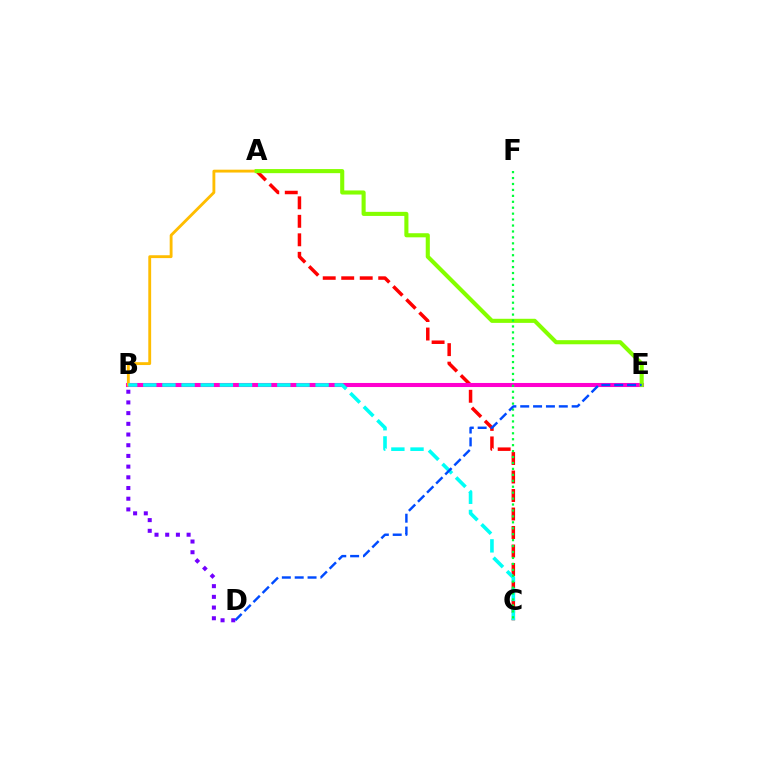{('A', 'C'): [{'color': '#ff0000', 'line_style': 'dashed', 'thickness': 2.51}], ('B', 'E'): [{'color': '#ff00cf', 'line_style': 'solid', 'thickness': 2.93}], ('A', 'B'): [{'color': '#ffbd00', 'line_style': 'solid', 'thickness': 2.05}], ('B', 'C'): [{'color': '#00fff6', 'line_style': 'dashed', 'thickness': 2.6}], ('B', 'D'): [{'color': '#7200ff', 'line_style': 'dotted', 'thickness': 2.91}], ('A', 'E'): [{'color': '#84ff00', 'line_style': 'solid', 'thickness': 2.95}], ('C', 'F'): [{'color': '#00ff39', 'line_style': 'dotted', 'thickness': 1.61}], ('D', 'E'): [{'color': '#004bff', 'line_style': 'dashed', 'thickness': 1.75}]}